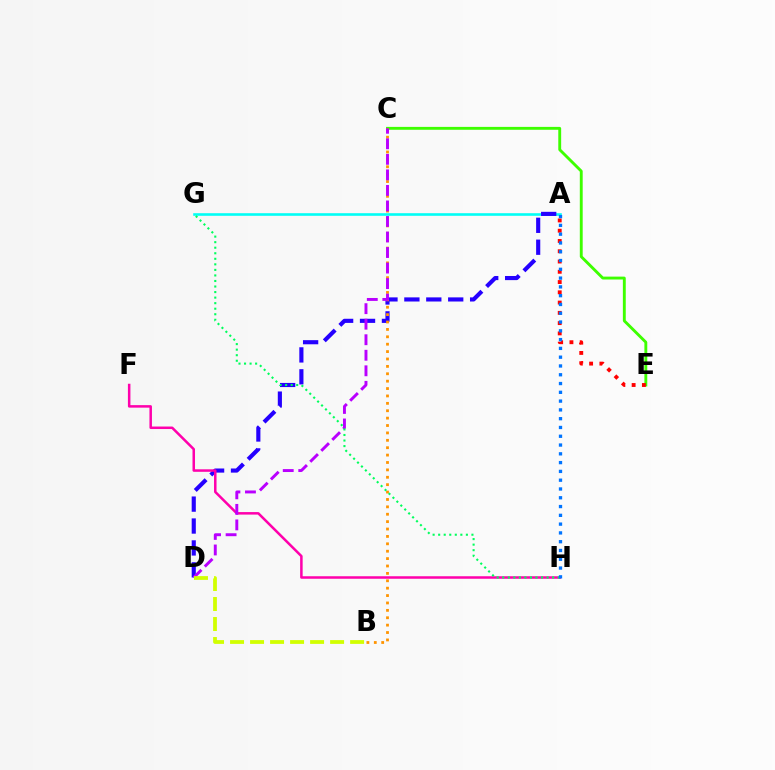{('A', 'G'): [{'color': '#00fff6', 'line_style': 'solid', 'thickness': 1.87}], ('A', 'D'): [{'color': '#2500ff', 'line_style': 'dashed', 'thickness': 2.98}], ('F', 'H'): [{'color': '#ff00ac', 'line_style': 'solid', 'thickness': 1.81}], ('C', 'E'): [{'color': '#3dff00', 'line_style': 'solid', 'thickness': 2.07}], ('B', 'C'): [{'color': '#ff9400', 'line_style': 'dotted', 'thickness': 2.01}], ('C', 'D'): [{'color': '#b900ff', 'line_style': 'dashed', 'thickness': 2.11}], ('A', 'E'): [{'color': '#ff0000', 'line_style': 'dotted', 'thickness': 2.79}], ('G', 'H'): [{'color': '#00ff5c', 'line_style': 'dotted', 'thickness': 1.51}], ('A', 'H'): [{'color': '#0074ff', 'line_style': 'dotted', 'thickness': 2.39}], ('B', 'D'): [{'color': '#d1ff00', 'line_style': 'dashed', 'thickness': 2.72}]}